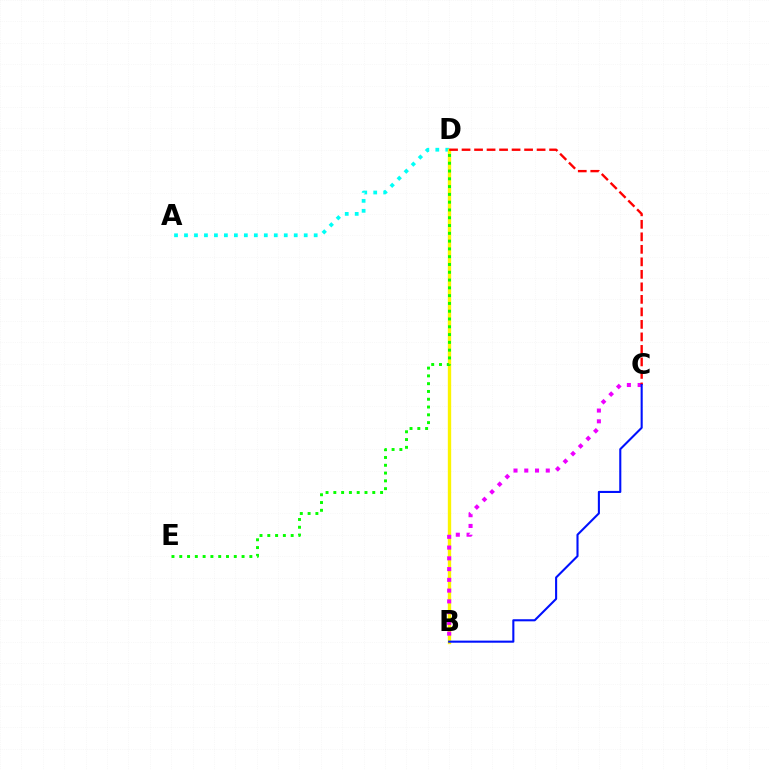{('A', 'D'): [{'color': '#00fff6', 'line_style': 'dotted', 'thickness': 2.71}], ('B', 'D'): [{'color': '#fcf500', 'line_style': 'solid', 'thickness': 2.42}], ('D', 'E'): [{'color': '#08ff00', 'line_style': 'dotted', 'thickness': 2.12}], ('B', 'C'): [{'color': '#ee00ff', 'line_style': 'dotted', 'thickness': 2.92}, {'color': '#0010ff', 'line_style': 'solid', 'thickness': 1.5}], ('C', 'D'): [{'color': '#ff0000', 'line_style': 'dashed', 'thickness': 1.7}]}